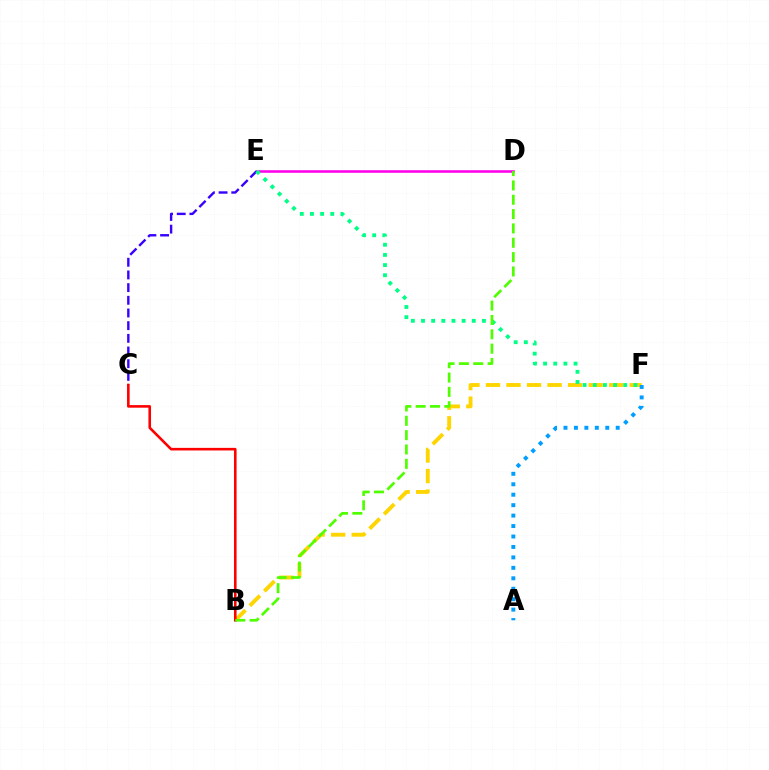{('D', 'E'): [{'color': '#ff00ed', 'line_style': 'solid', 'thickness': 1.84}], ('C', 'E'): [{'color': '#3700ff', 'line_style': 'dashed', 'thickness': 1.72}], ('B', 'F'): [{'color': '#ffd500', 'line_style': 'dashed', 'thickness': 2.79}], ('B', 'C'): [{'color': '#ff0000', 'line_style': 'solid', 'thickness': 1.87}], ('E', 'F'): [{'color': '#00ff86', 'line_style': 'dotted', 'thickness': 2.76}], ('B', 'D'): [{'color': '#4fff00', 'line_style': 'dashed', 'thickness': 1.95}], ('A', 'F'): [{'color': '#009eff', 'line_style': 'dotted', 'thickness': 2.84}]}